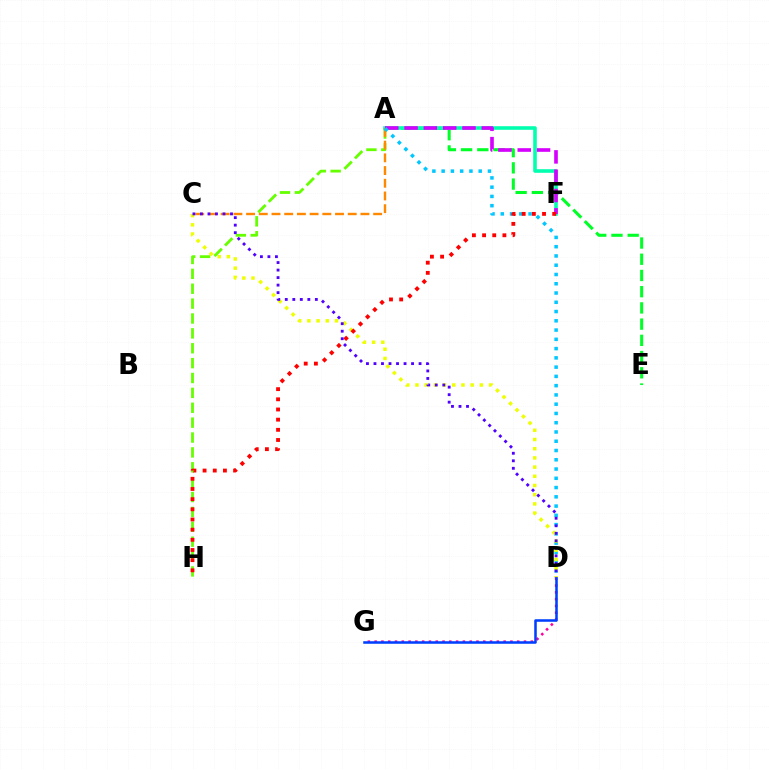{('A', 'E'): [{'color': '#00ff27', 'line_style': 'dashed', 'thickness': 2.2}], ('A', 'H'): [{'color': '#66ff00', 'line_style': 'dashed', 'thickness': 2.02}], ('A', 'F'): [{'color': '#00ffaf', 'line_style': 'solid', 'thickness': 2.58}, {'color': '#d600ff', 'line_style': 'dashed', 'thickness': 2.62}], ('A', 'C'): [{'color': '#ff8800', 'line_style': 'dashed', 'thickness': 1.73}], ('D', 'G'): [{'color': '#ff00a0', 'line_style': 'dotted', 'thickness': 1.84}, {'color': '#003fff', 'line_style': 'solid', 'thickness': 1.83}], ('A', 'D'): [{'color': '#00c7ff', 'line_style': 'dotted', 'thickness': 2.52}], ('C', 'D'): [{'color': '#eeff00', 'line_style': 'dotted', 'thickness': 2.5}, {'color': '#4f00ff', 'line_style': 'dotted', 'thickness': 2.04}], ('F', 'H'): [{'color': '#ff0000', 'line_style': 'dotted', 'thickness': 2.76}]}